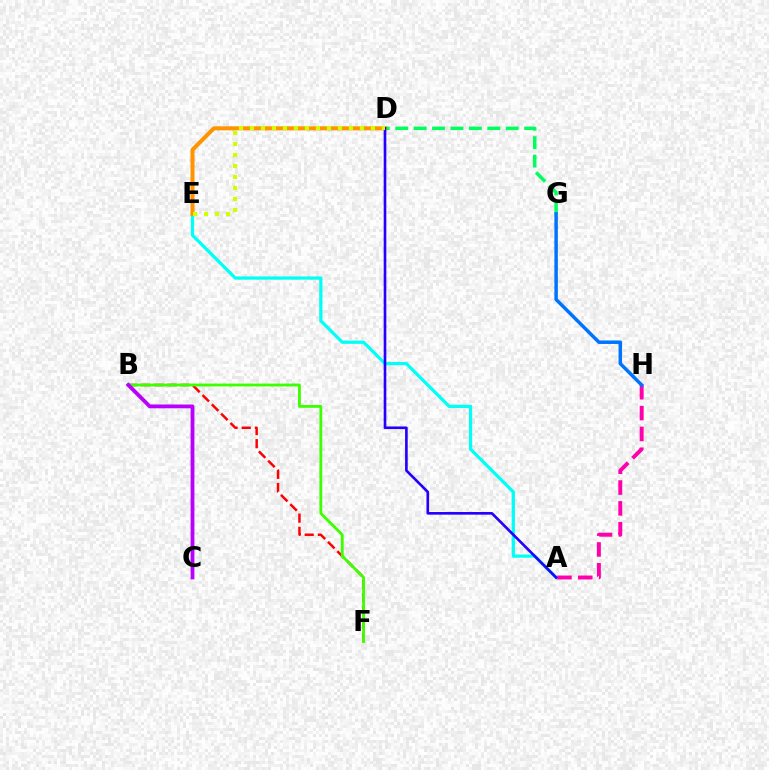{('A', 'E'): [{'color': '#00fff6', 'line_style': 'solid', 'thickness': 2.32}], ('A', 'H'): [{'color': '#ff00ac', 'line_style': 'dashed', 'thickness': 2.83}], ('B', 'F'): [{'color': '#ff0000', 'line_style': 'dashed', 'thickness': 1.79}, {'color': '#3dff00', 'line_style': 'solid', 'thickness': 2.04}], ('D', 'G'): [{'color': '#00ff5c', 'line_style': 'dashed', 'thickness': 2.5}], ('D', 'E'): [{'color': '#ff9400', 'line_style': 'solid', 'thickness': 2.9}, {'color': '#d1ff00', 'line_style': 'dotted', 'thickness': 2.99}], ('A', 'D'): [{'color': '#2500ff', 'line_style': 'solid', 'thickness': 1.9}], ('B', 'C'): [{'color': '#b900ff', 'line_style': 'solid', 'thickness': 2.74}], ('G', 'H'): [{'color': '#0074ff', 'line_style': 'solid', 'thickness': 2.5}]}